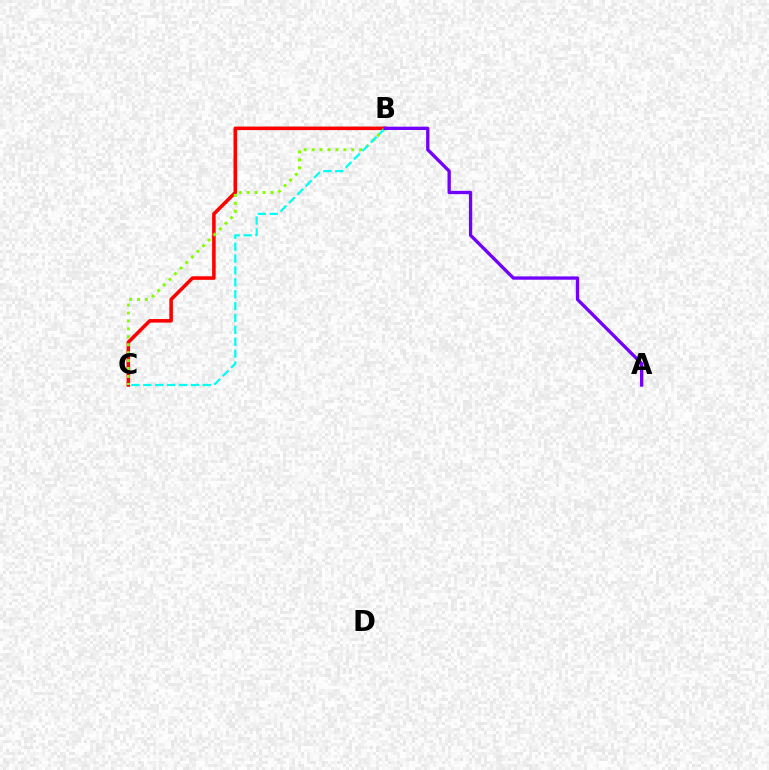{('B', 'C'): [{'color': '#ff0000', 'line_style': 'solid', 'thickness': 2.56}, {'color': '#84ff00', 'line_style': 'dotted', 'thickness': 2.15}, {'color': '#00fff6', 'line_style': 'dashed', 'thickness': 1.61}], ('A', 'B'): [{'color': '#7200ff', 'line_style': 'solid', 'thickness': 2.38}]}